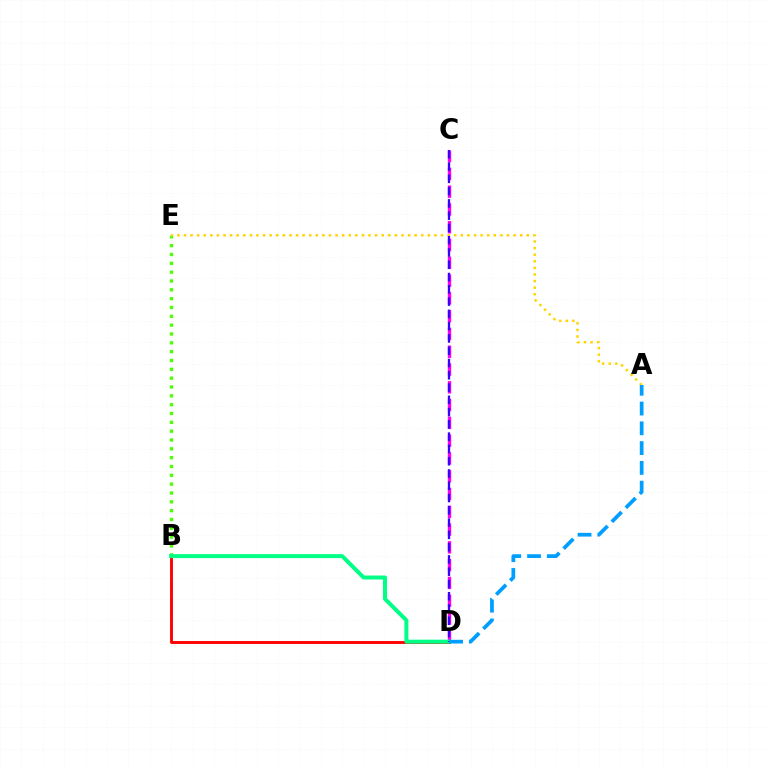{('B', 'E'): [{'color': '#4fff00', 'line_style': 'dotted', 'thickness': 2.4}], ('C', 'D'): [{'color': '#ff00ed', 'line_style': 'dashed', 'thickness': 2.42}, {'color': '#3700ff', 'line_style': 'dashed', 'thickness': 1.67}], ('B', 'D'): [{'color': '#ff0000', 'line_style': 'solid', 'thickness': 2.08}, {'color': '#00ff86', 'line_style': 'solid', 'thickness': 2.87}], ('A', 'E'): [{'color': '#ffd500', 'line_style': 'dotted', 'thickness': 1.79}], ('A', 'D'): [{'color': '#009eff', 'line_style': 'dashed', 'thickness': 2.69}]}